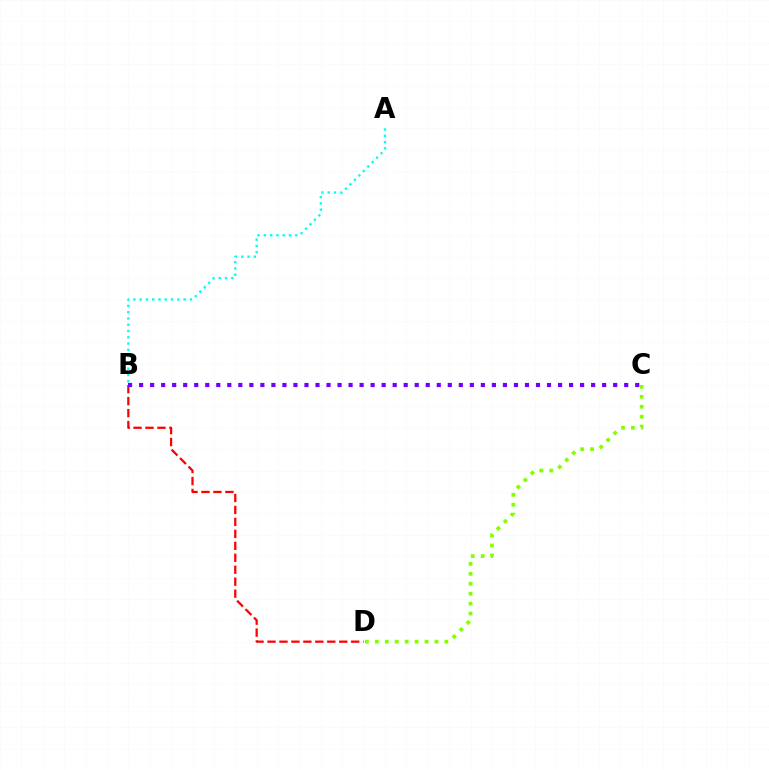{('C', 'D'): [{'color': '#84ff00', 'line_style': 'dotted', 'thickness': 2.7}], ('B', 'D'): [{'color': '#ff0000', 'line_style': 'dashed', 'thickness': 1.62}], ('B', 'C'): [{'color': '#7200ff', 'line_style': 'dotted', 'thickness': 3.0}], ('A', 'B'): [{'color': '#00fff6', 'line_style': 'dotted', 'thickness': 1.71}]}